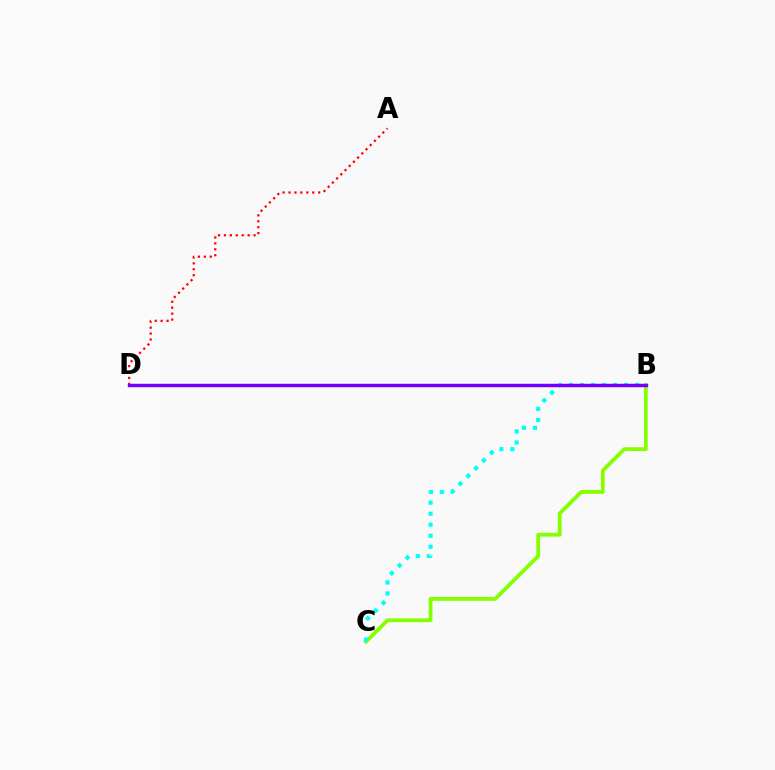{('B', 'C'): [{'color': '#84ff00', 'line_style': 'solid', 'thickness': 2.73}, {'color': '#00fff6', 'line_style': 'dotted', 'thickness': 2.99}], ('A', 'D'): [{'color': '#ff0000', 'line_style': 'dotted', 'thickness': 1.61}], ('B', 'D'): [{'color': '#7200ff', 'line_style': 'solid', 'thickness': 2.47}]}